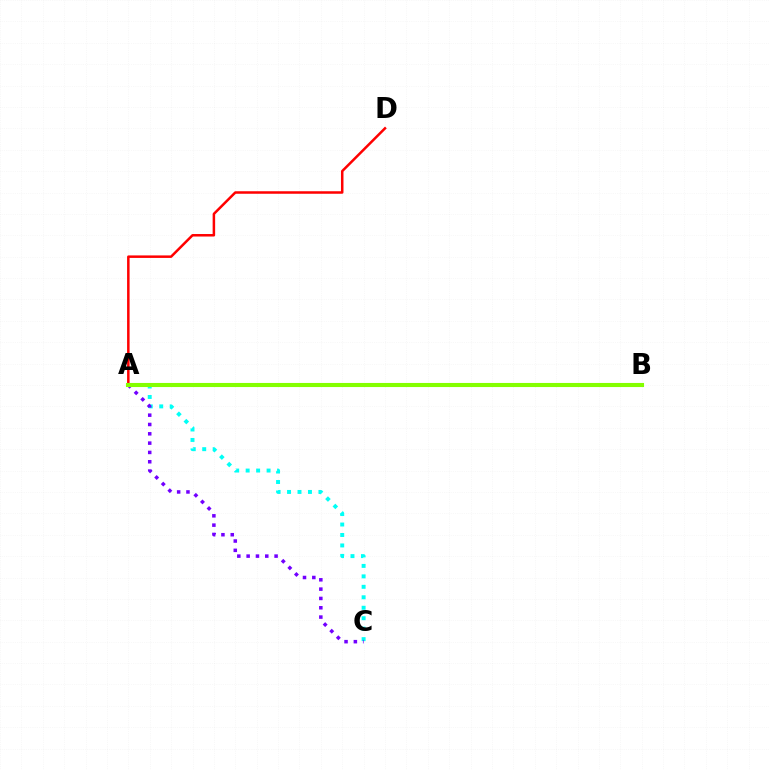{('A', 'D'): [{'color': '#ff0000', 'line_style': 'solid', 'thickness': 1.8}], ('A', 'C'): [{'color': '#00fff6', 'line_style': 'dotted', 'thickness': 2.84}, {'color': '#7200ff', 'line_style': 'dotted', 'thickness': 2.53}], ('A', 'B'): [{'color': '#84ff00', 'line_style': 'solid', 'thickness': 2.95}]}